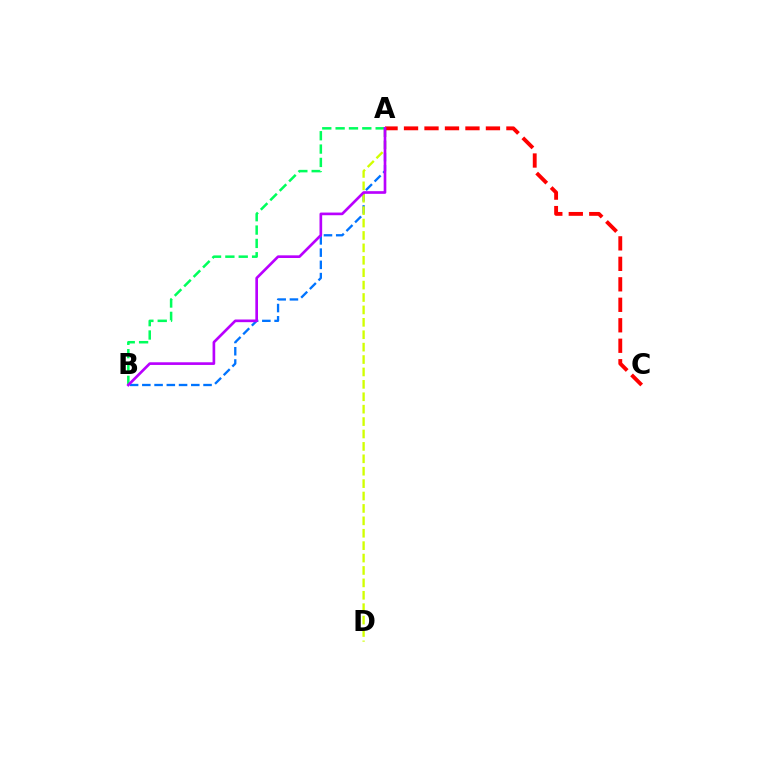{('A', 'B'): [{'color': '#0074ff', 'line_style': 'dashed', 'thickness': 1.66}, {'color': '#00ff5c', 'line_style': 'dashed', 'thickness': 1.81}, {'color': '#b900ff', 'line_style': 'solid', 'thickness': 1.92}], ('A', 'D'): [{'color': '#d1ff00', 'line_style': 'dashed', 'thickness': 1.69}], ('A', 'C'): [{'color': '#ff0000', 'line_style': 'dashed', 'thickness': 2.78}]}